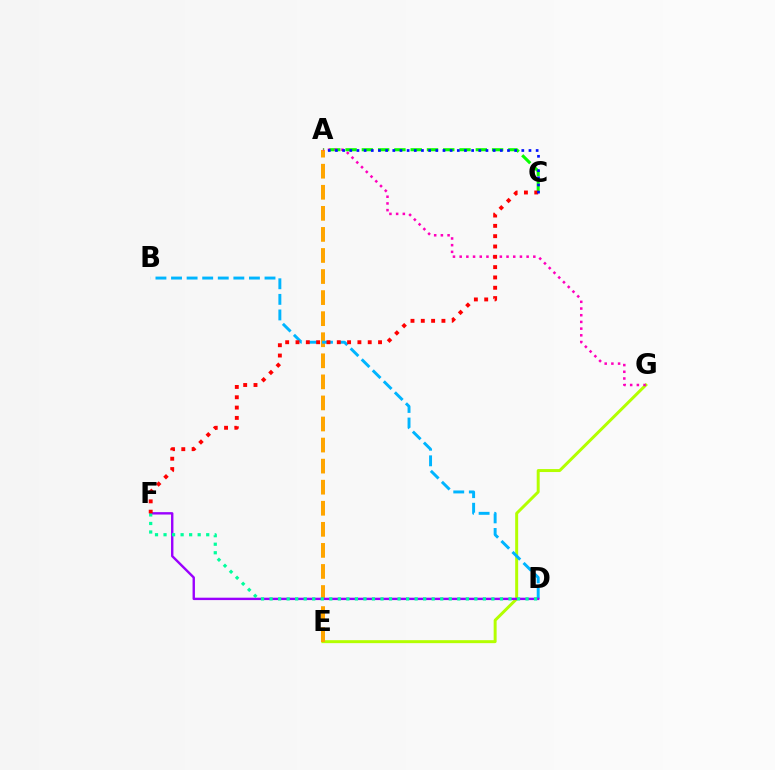{('E', 'G'): [{'color': '#b3ff00', 'line_style': 'solid', 'thickness': 2.14}], ('A', 'C'): [{'color': '#08ff00', 'line_style': 'dashed', 'thickness': 2.21}, {'color': '#0010ff', 'line_style': 'dotted', 'thickness': 1.95}], ('A', 'E'): [{'color': '#ffa500', 'line_style': 'dashed', 'thickness': 2.86}], ('A', 'G'): [{'color': '#ff00bd', 'line_style': 'dotted', 'thickness': 1.82}], ('B', 'D'): [{'color': '#00b5ff', 'line_style': 'dashed', 'thickness': 2.12}], ('D', 'F'): [{'color': '#9b00ff', 'line_style': 'solid', 'thickness': 1.72}, {'color': '#00ff9d', 'line_style': 'dotted', 'thickness': 2.32}], ('C', 'F'): [{'color': '#ff0000', 'line_style': 'dotted', 'thickness': 2.8}]}